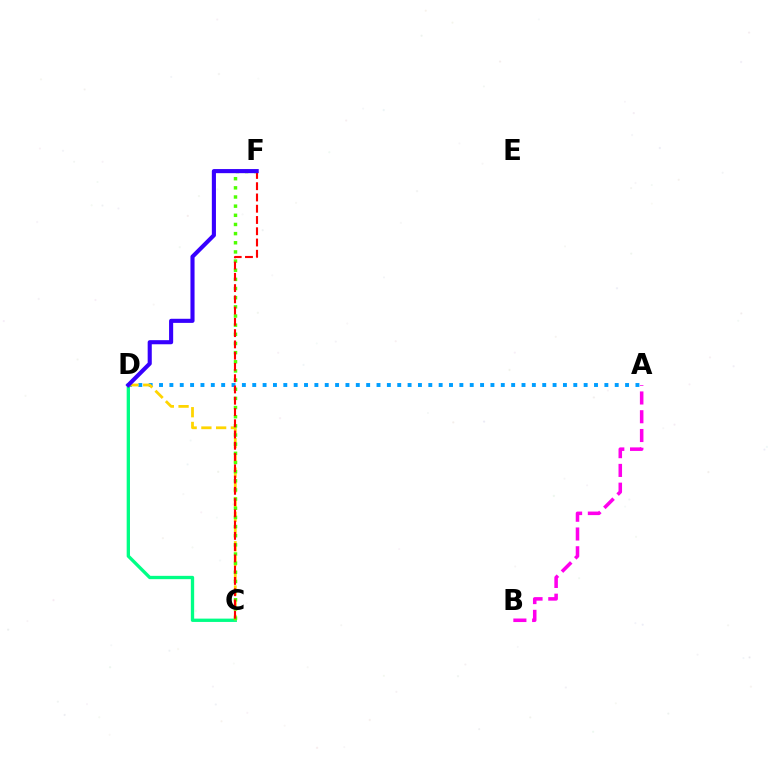{('A', 'D'): [{'color': '#009eff', 'line_style': 'dotted', 'thickness': 2.81}], ('A', 'B'): [{'color': '#ff00ed', 'line_style': 'dashed', 'thickness': 2.55}], ('C', 'D'): [{'color': '#00ff86', 'line_style': 'solid', 'thickness': 2.39}, {'color': '#ffd500', 'line_style': 'dashed', 'thickness': 2.0}], ('C', 'F'): [{'color': '#4fff00', 'line_style': 'dotted', 'thickness': 2.49}, {'color': '#ff0000', 'line_style': 'dashed', 'thickness': 1.53}], ('D', 'F'): [{'color': '#3700ff', 'line_style': 'solid', 'thickness': 2.96}]}